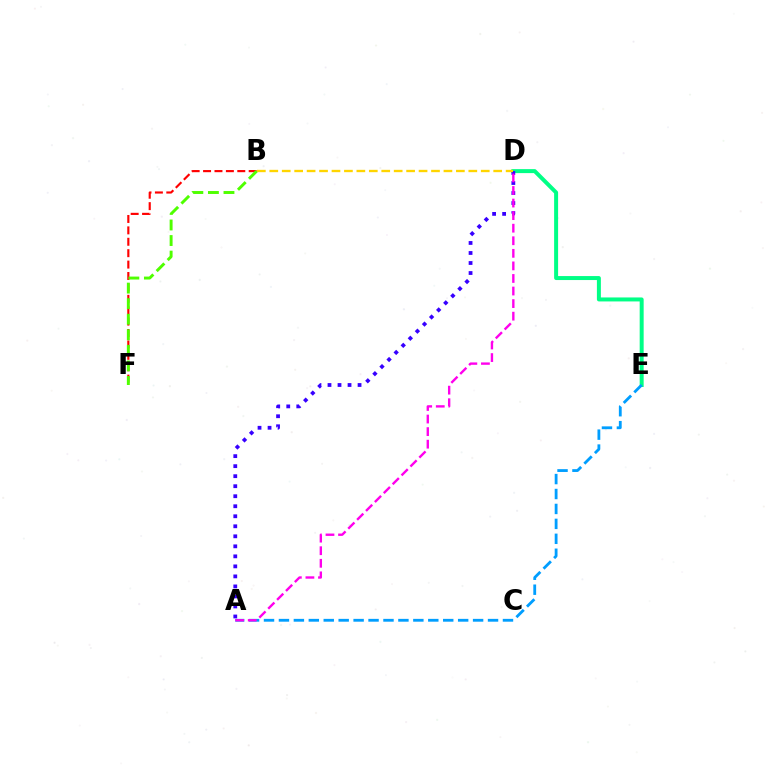{('D', 'E'): [{'color': '#00ff86', 'line_style': 'solid', 'thickness': 2.87}], ('A', 'E'): [{'color': '#009eff', 'line_style': 'dashed', 'thickness': 2.03}], ('A', 'D'): [{'color': '#3700ff', 'line_style': 'dotted', 'thickness': 2.72}, {'color': '#ff00ed', 'line_style': 'dashed', 'thickness': 1.71}], ('B', 'F'): [{'color': '#ff0000', 'line_style': 'dashed', 'thickness': 1.55}, {'color': '#4fff00', 'line_style': 'dashed', 'thickness': 2.11}], ('B', 'D'): [{'color': '#ffd500', 'line_style': 'dashed', 'thickness': 1.69}]}